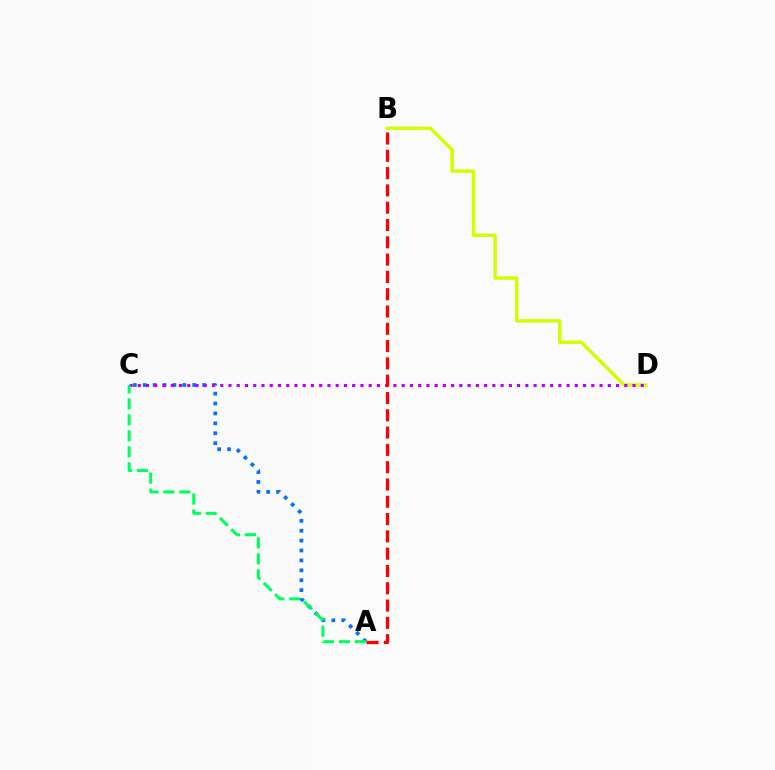{('A', 'C'): [{'color': '#0074ff', 'line_style': 'dotted', 'thickness': 2.69}, {'color': '#00ff5c', 'line_style': 'dashed', 'thickness': 2.17}], ('B', 'D'): [{'color': '#d1ff00', 'line_style': 'solid', 'thickness': 2.47}], ('C', 'D'): [{'color': '#b900ff', 'line_style': 'dotted', 'thickness': 2.24}], ('A', 'B'): [{'color': '#ff0000', 'line_style': 'dashed', 'thickness': 2.35}]}